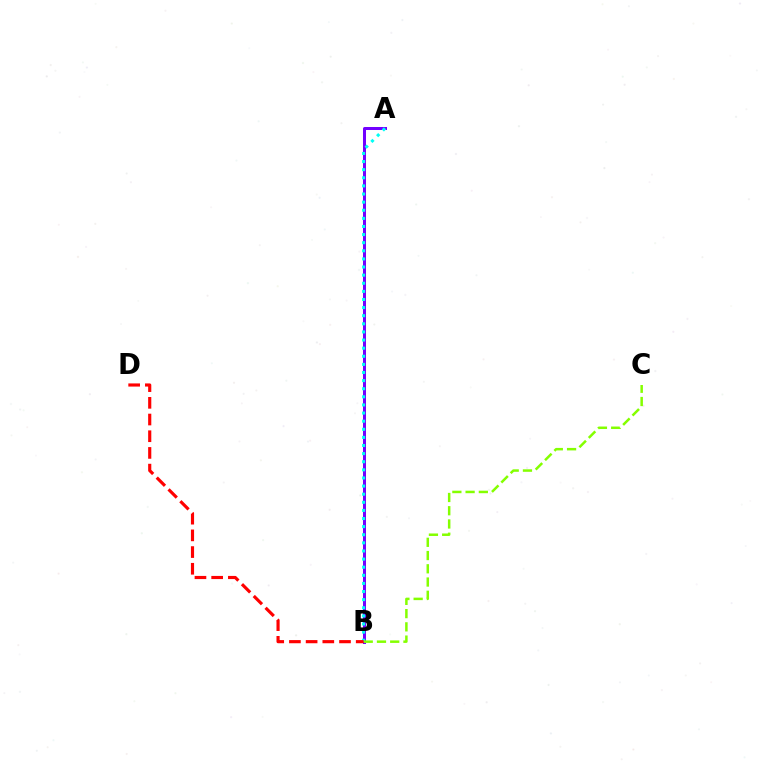{('A', 'B'): [{'color': '#7200ff', 'line_style': 'solid', 'thickness': 2.17}, {'color': '#00fff6', 'line_style': 'dotted', 'thickness': 2.2}], ('B', 'C'): [{'color': '#84ff00', 'line_style': 'dashed', 'thickness': 1.8}], ('B', 'D'): [{'color': '#ff0000', 'line_style': 'dashed', 'thickness': 2.27}]}